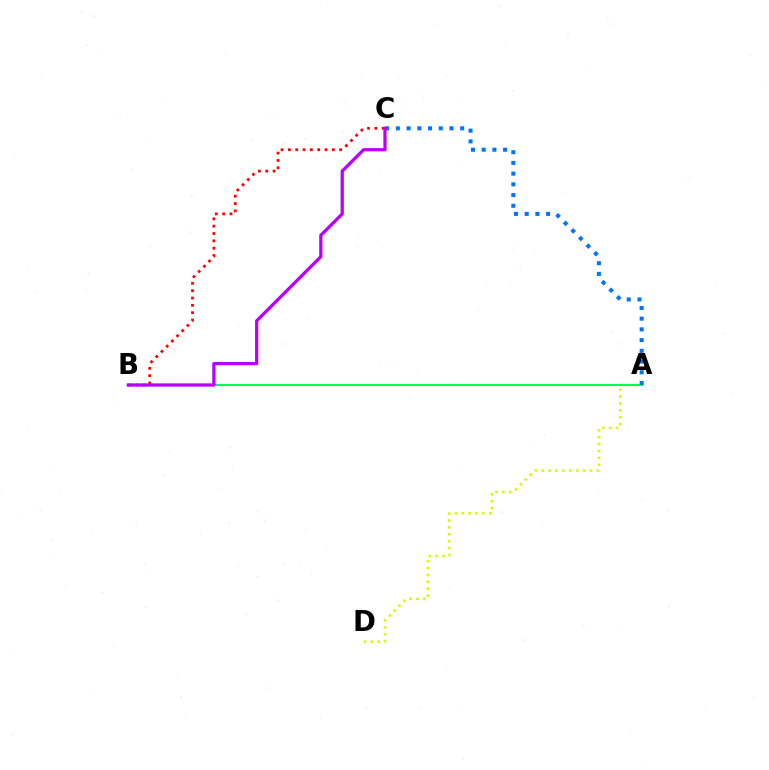{('A', 'D'): [{'color': '#d1ff00', 'line_style': 'dotted', 'thickness': 1.87}], ('A', 'B'): [{'color': '#00ff5c', 'line_style': 'solid', 'thickness': 1.5}], ('B', 'C'): [{'color': '#ff0000', 'line_style': 'dotted', 'thickness': 1.99}, {'color': '#b900ff', 'line_style': 'solid', 'thickness': 2.34}], ('A', 'C'): [{'color': '#0074ff', 'line_style': 'dotted', 'thickness': 2.91}]}